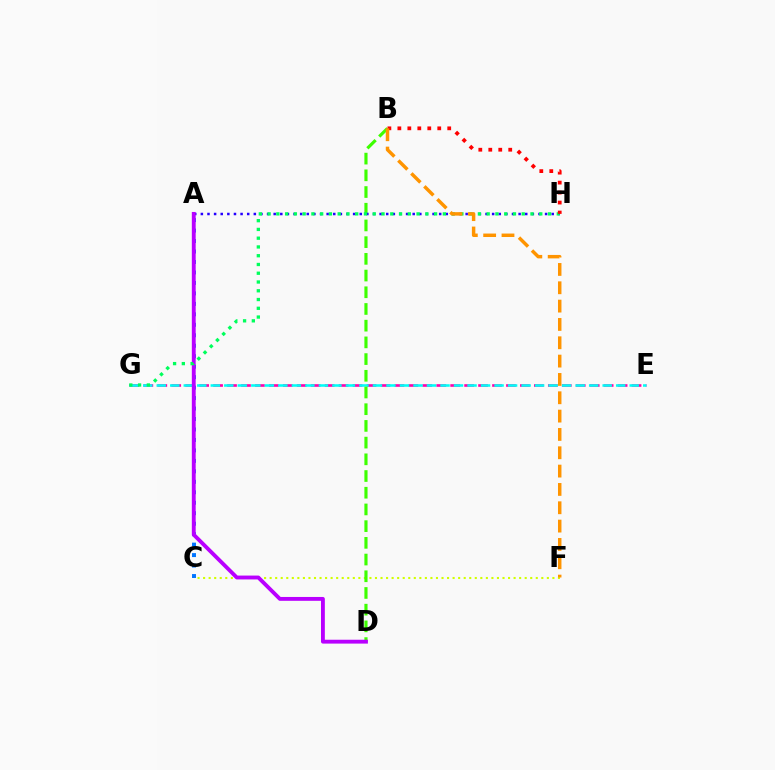{('E', 'G'): [{'color': '#ff00ac', 'line_style': 'dashed', 'thickness': 1.89}, {'color': '#00fff6', 'line_style': 'dashed', 'thickness': 1.84}], ('A', 'C'): [{'color': '#0074ff', 'line_style': 'dotted', 'thickness': 2.84}], ('C', 'F'): [{'color': '#d1ff00', 'line_style': 'dotted', 'thickness': 1.51}], ('B', 'D'): [{'color': '#3dff00', 'line_style': 'dashed', 'thickness': 2.27}], ('A', 'H'): [{'color': '#2500ff', 'line_style': 'dotted', 'thickness': 1.8}], ('A', 'D'): [{'color': '#b900ff', 'line_style': 'solid', 'thickness': 2.78}], ('G', 'H'): [{'color': '#00ff5c', 'line_style': 'dotted', 'thickness': 2.38}], ('B', 'H'): [{'color': '#ff0000', 'line_style': 'dotted', 'thickness': 2.71}], ('B', 'F'): [{'color': '#ff9400', 'line_style': 'dashed', 'thickness': 2.49}]}